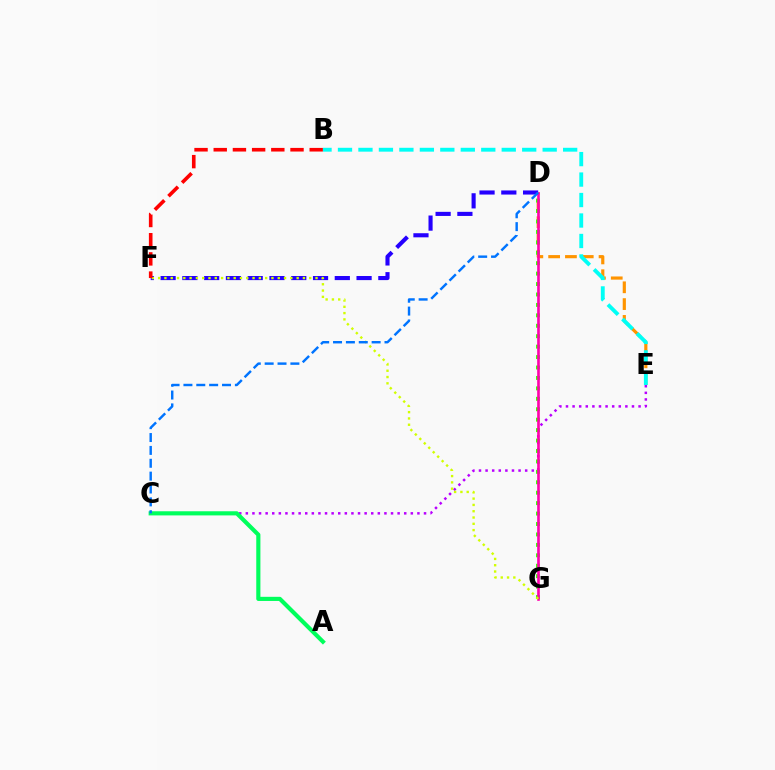{('D', 'E'): [{'color': '#ff9400', 'line_style': 'dashed', 'thickness': 2.28}], ('C', 'E'): [{'color': '#b900ff', 'line_style': 'dotted', 'thickness': 1.79}], ('D', 'G'): [{'color': '#3dff00', 'line_style': 'dotted', 'thickness': 2.83}, {'color': '#ff00ac', 'line_style': 'solid', 'thickness': 1.89}], ('D', 'F'): [{'color': '#2500ff', 'line_style': 'dashed', 'thickness': 2.96}], ('F', 'G'): [{'color': '#d1ff00', 'line_style': 'dotted', 'thickness': 1.71}], ('A', 'C'): [{'color': '#00ff5c', 'line_style': 'solid', 'thickness': 2.98}], ('C', 'D'): [{'color': '#0074ff', 'line_style': 'dashed', 'thickness': 1.75}], ('B', 'F'): [{'color': '#ff0000', 'line_style': 'dashed', 'thickness': 2.61}], ('B', 'E'): [{'color': '#00fff6', 'line_style': 'dashed', 'thickness': 2.78}]}